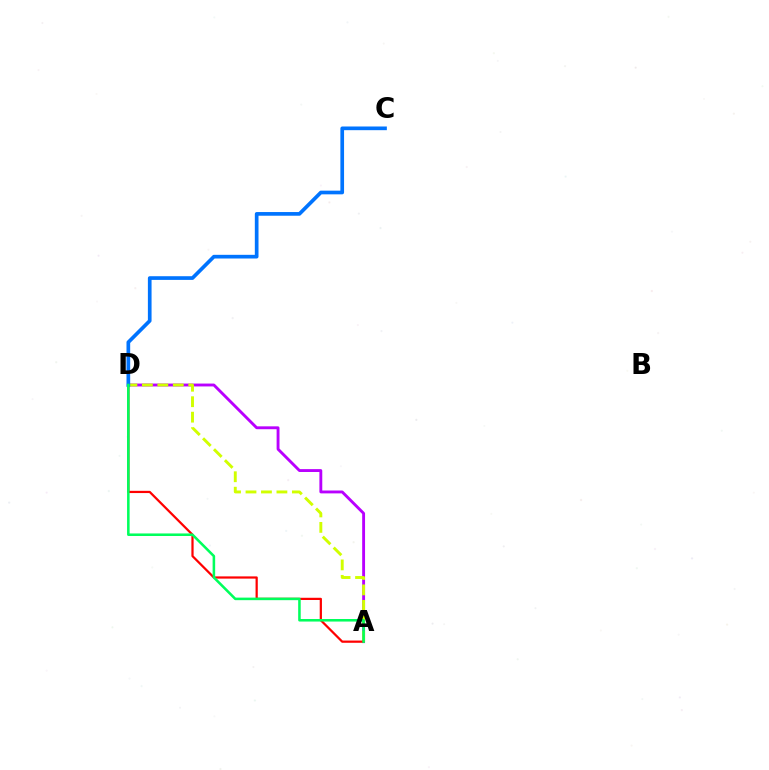{('A', 'D'): [{'color': '#b900ff', 'line_style': 'solid', 'thickness': 2.07}, {'color': '#d1ff00', 'line_style': 'dashed', 'thickness': 2.1}, {'color': '#ff0000', 'line_style': 'solid', 'thickness': 1.61}, {'color': '#00ff5c', 'line_style': 'solid', 'thickness': 1.84}], ('C', 'D'): [{'color': '#0074ff', 'line_style': 'solid', 'thickness': 2.65}]}